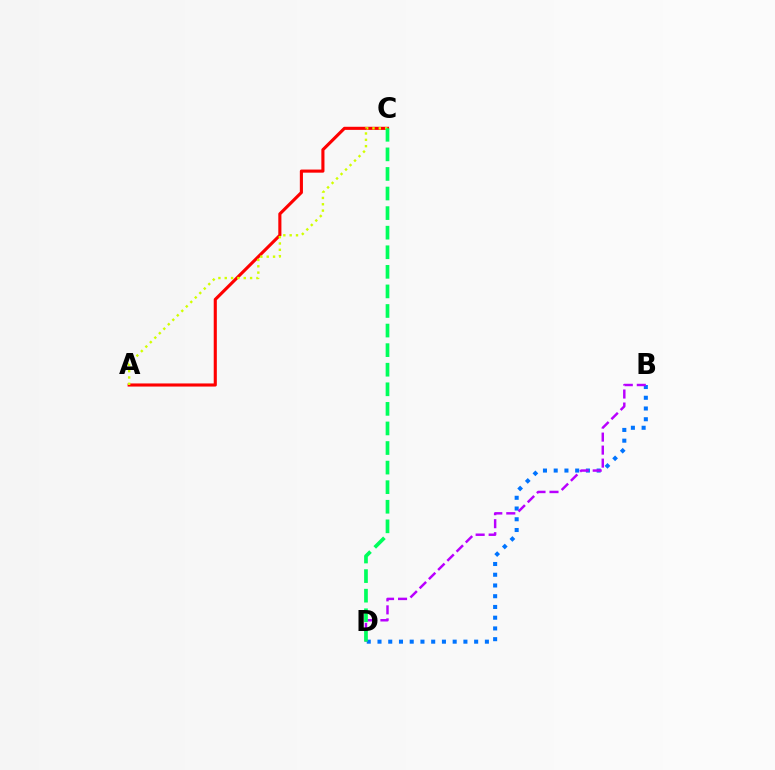{('A', 'C'): [{'color': '#ff0000', 'line_style': 'solid', 'thickness': 2.24}, {'color': '#d1ff00', 'line_style': 'dotted', 'thickness': 1.72}], ('B', 'D'): [{'color': '#0074ff', 'line_style': 'dotted', 'thickness': 2.92}, {'color': '#b900ff', 'line_style': 'dashed', 'thickness': 1.77}], ('C', 'D'): [{'color': '#00ff5c', 'line_style': 'dashed', 'thickness': 2.66}]}